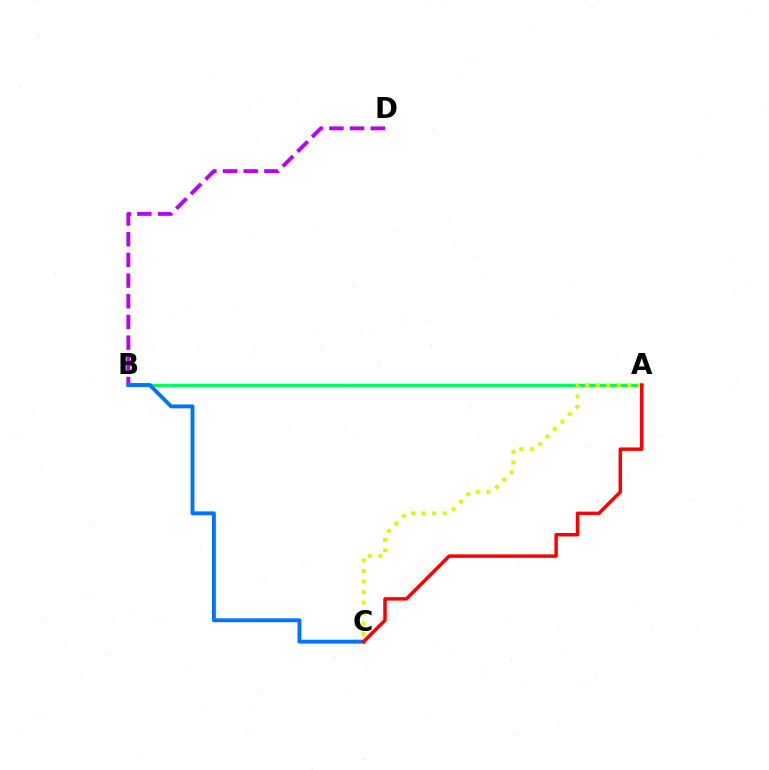{('B', 'D'): [{'color': '#b900ff', 'line_style': 'dashed', 'thickness': 2.81}], ('A', 'B'): [{'color': '#00ff5c', 'line_style': 'solid', 'thickness': 2.46}], ('B', 'C'): [{'color': '#0074ff', 'line_style': 'solid', 'thickness': 2.8}], ('A', 'C'): [{'color': '#d1ff00', 'line_style': 'dotted', 'thickness': 2.86}, {'color': '#ff0000', 'line_style': 'solid', 'thickness': 2.5}]}